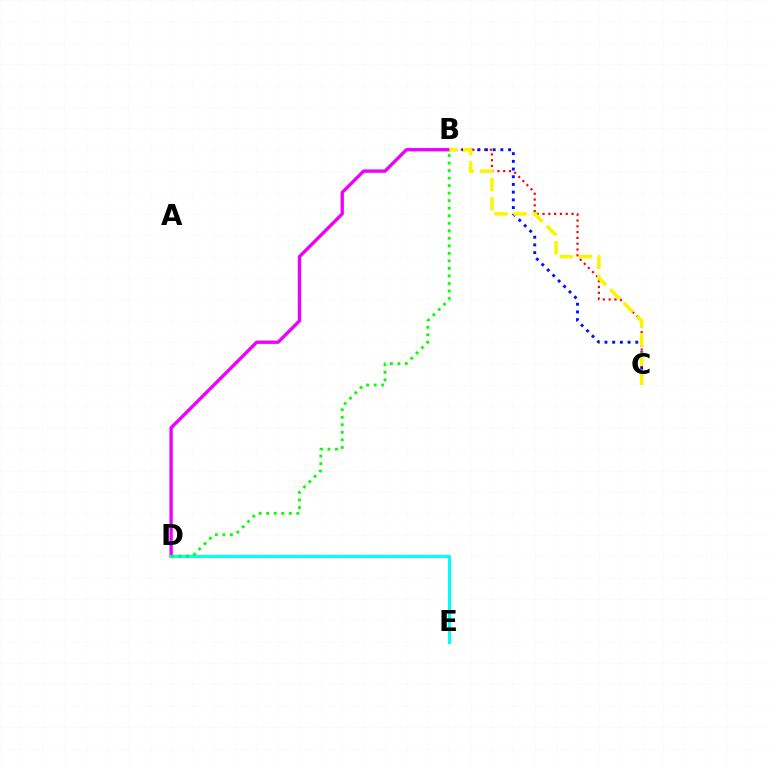{('B', 'D'): [{'color': '#ee00ff', 'line_style': 'solid', 'thickness': 2.4}, {'color': '#08ff00', 'line_style': 'dotted', 'thickness': 2.04}], ('B', 'C'): [{'color': '#ff0000', 'line_style': 'dotted', 'thickness': 1.58}, {'color': '#0010ff', 'line_style': 'dotted', 'thickness': 2.09}, {'color': '#fcf500', 'line_style': 'dashed', 'thickness': 2.6}], ('D', 'E'): [{'color': '#00fff6', 'line_style': 'solid', 'thickness': 2.23}]}